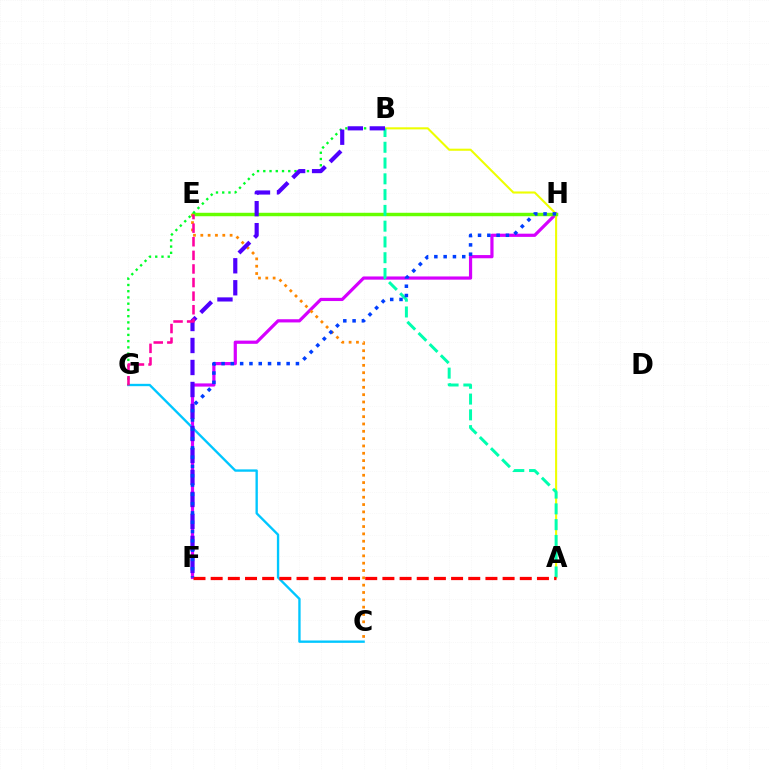{('F', 'H'): [{'color': '#d600ff', 'line_style': 'solid', 'thickness': 2.3}, {'color': '#003fff', 'line_style': 'dotted', 'thickness': 2.53}], ('A', 'B'): [{'color': '#eeff00', 'line_style': 'solid', 'thickness': 1.51}, {'color': '#00ffaf', 'line_style': 'dashed', 'thickness': 2.14}], ('C', 'G'): [{'color': '#00c7ff', 'line_style': 'solid', 'thickness': 1.7}], ('E', 'H'): [{'color': '#66ff00', 'line_style': 'solid', 'thickness': 2.48}], ('B', 'G'): [{'color': '#00ff27', 'line_style': 'dotted', 'thickness': 1.7}], ('C', 'E'): [{'color': '#ff8800', 'line_style': 'dotted', 'thickness': 1.99}], ('B', 'F'): [{'color': '#4f00ff', 'line_style': 'dashed', 'thickness': 2.99}], ('A', 'F'): [{'color': '#ff0000', 'line_style': 'dashed', 'thickness': 2.33}], ('E', 'G'): [{'color': '#ff00a0', 'line_style': 'dashed', 'thickness': 1.85}]}